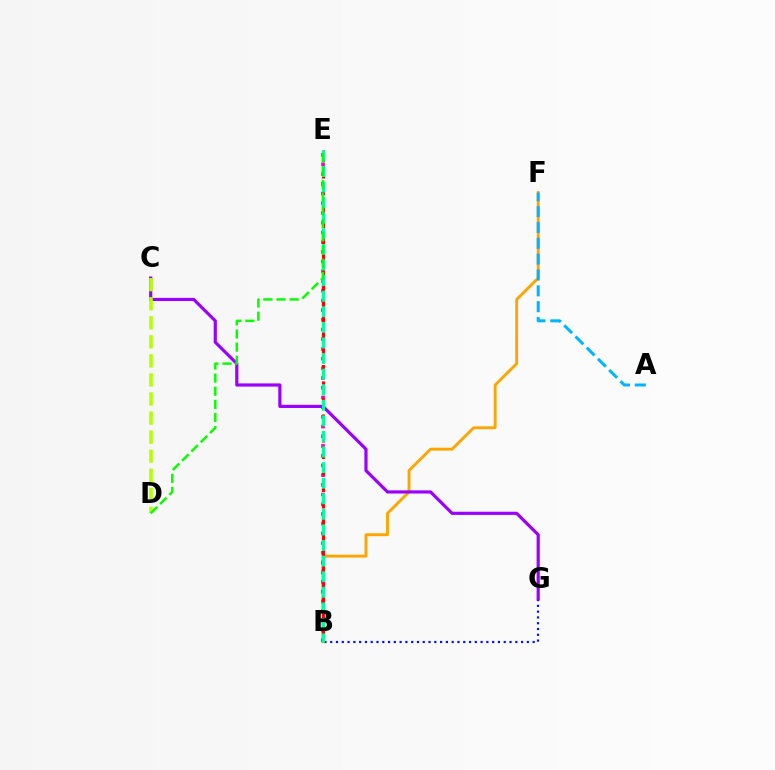{('B', 'F'): [{'color': '#ffa500', 'line_style': 'solid', 'thickness': 2.08}], ('A', 'F'): [{'color': '#00b5ff', 'line_style': 'dashed', 'thickness': 2.15}], ('B', 'E'): [{'color': '#ff00bd', 'line_style': 'dotted', 'thickness': 2.64}, {'color': '#ff0000', 'line_style': 'dashed', 'thickness': 2.24}, {'color': '#00ff9d', 'line_style': 'dashed', 'thickness': 2.12}], ('B', 'G'): [{'color': '#0010ff', 'line_style': 'dotted', 'thickness': 1.57}], ('C', 'G'): [{'color': '#9b00ff', 'line_style': 'solid', 'thickness': 2.29}], ('C', 'D'): [{'color': '#b3ff00', 'line_style': 'dashed', 'thickness': 2.59}], ('D', 'E'): [{'color': '#08ff00', 'line_style': 'dashed', 'thickness': 1.78}]}